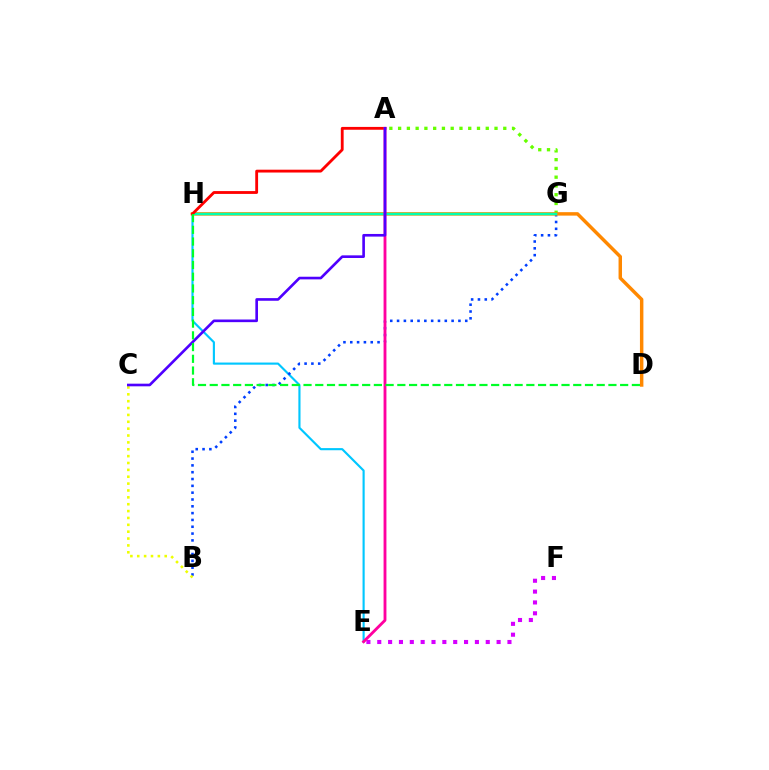{('A', 'G'): [{'color': '#66ff00', 'line_style': 'dotted', 'thickness': 2.38}], ('E', 'H'): [{'color': '#00c7ff', 'line_style': 'solid', 'thickness': 1.54}], ('B', 'G'): [{'color': '#003fff', 'line_style': 'dotted', 'thickness': 1.85}], ('D', 'H'): [{'color': '#ff8800', 'line_style': 'solid', 'thickness': 2.49}, {'color': '#00ff27', 'line_style': 'dashed', 'thickness': 1.59}], ('E', 'F'): [{'color': '#d600ff', 'line_style': 'dotted', 'thickness': 2.95}], ('G', 'H'): [{'color': '#00ffaf', 'line_style': 'solid', 'thickness': 1.77}], ('A', 'H'): [{'color': '#ff0000', 'line_style': 'solid', 'thickness': 2.04}], ('A', 'E'): [{'color': '#ff00a0', 'line_style': 'solid', 'thickness': 2.06}], ('B', 'C'): [{'color': '#eeff00', 'line_style': 'dotted', 'thickness': 1.87}], ('A', 'C'): [{'color': '#4f00ff', 'line_style': 'solid', 'thickness': 1.9}]}